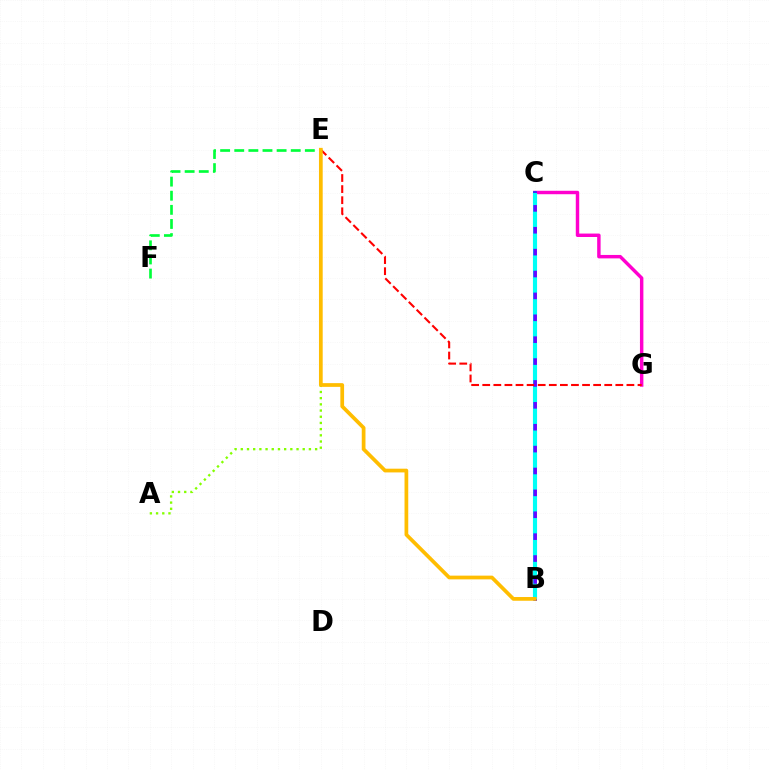{('C', 'G'): [{'color': '#ff00cf', 'line_style': 'solid', 'thickness': 2.47}], ('B', 'C'): [{'color': '#004bff', 'line_style': 'solid', 'thickness': 2.62}, {'color': '#7200ff', 'line_style': 'solid', 'thickness': 1.88}, {'color': '#00fff6', 'line_style': 'dashed', 'thickness': 2.97}], ('E', 'G'): [{'color': '#ff0000', 'line_style': 'dashed', 'thickness': 1.51}], ('A', 'E'): [{'color': '#84ff00', 'line_style': 'dotted', 'thickness': 1.68}], ('E', 'F'): [{'color': '#00ff39', 'line_style': 'dashed', 'thickness': 1.92}], ('B', 'E'): [{'color': '#ffbd00', 'line_style': 'solid', 'thickness': 2.68}]}